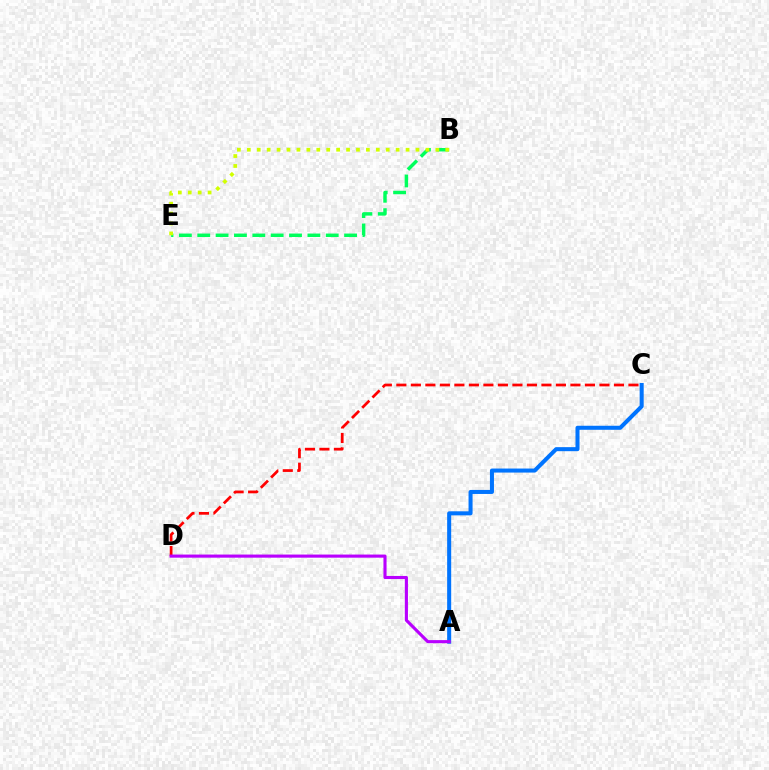{('B', 'E'): [{'color': '#00ff5c', 'line_style': 'dashed', 'thickness': 2.49}, {'color': '#d1ff00', 'line_style': 'dotted', 'thickness': 2.7}], ('A', 'C'): [{'color': '#0074ff', 'line_style': 'solid', 'thickness': 2.9}], ('C', 'D'): [{'color': '#ff0000', 'line_style': 'dashed', 'thickness': 1.97}], ('A', 'D'): [{'color': '#b900ff', 'line_style': 'solid', 'thickness': 2.24}]}